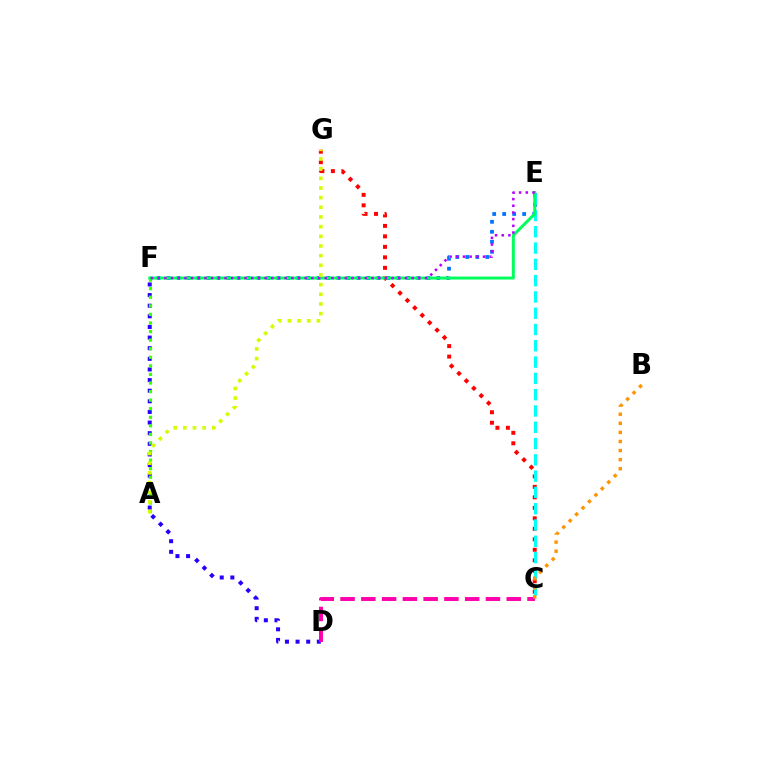{('D', 'F'): [{'color': '#2500ff', 'line_style': 'dotted', 'thickness': 2.89}], ('E', 'F'): [{'color': '#0074ff', 'line_style': 'dotted', 'thickness': 2.71}, {'color': '#00ff5c', 'line_style': 'solid', 'thickness': 2.14}, {'color': '#b900ff', 'line_style': 'dotted', 'thickness': 1.82}], ('C', 'G'): [{'color': '#ff0000', 'line_style': 'dotted', 'thickness': 2.85}], ('A', 'F'): [{'color': '#3dff00', 'line_style': 'dotted', 'thickness': 2.33}], ('C', 'D'): [{'color': '#ff00ac', 'line_style': 'dashed', 'thickness': 2.82}], ('C', 'E'): [{'color': '#00fff6', 'line_style': 'dashed', 'thickness': 2.21}], ('B', 'C'): [{'color': '#ff9400', 'line_style': 'dotted', 'thickness': 2.47}], ('A', 'G'): [{'color': '#d1ff00', 'line_style': 'dotted', 'thickness': 2.63}]}